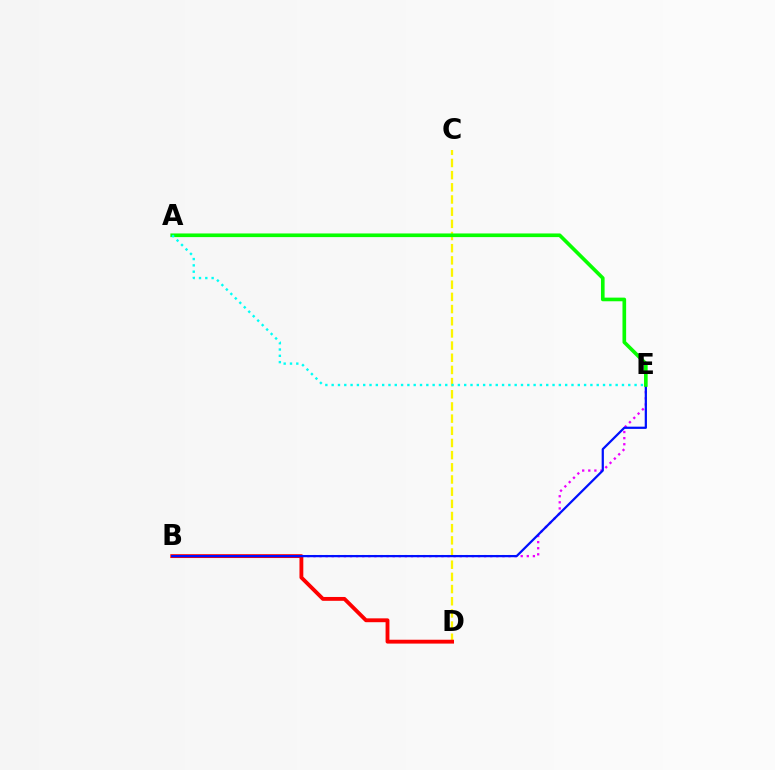{('C', 'D'): [{'color': '#fcf500', 'line_style': 'dashed', 'thickness': 1.65}], ('B', 'E'): [{'color': '#ee00ff', 'line_style': 'dotted', 'thickness': 1.66}, {'color': '#0010ff', 'line_style': 'solid', 'thickness': 1.61}], ('B', 'D'): [{'color': '#ff0000', 'line_style': 'solid', 'thickness': 2.77}], ('A', 'E'): [{'color': '#08ff00', 'line_style': 'solid', 'thickness': 2.63}, {'color': '#00fff6', 'line_style': 'dotted', 'thickness': 1.71}]}